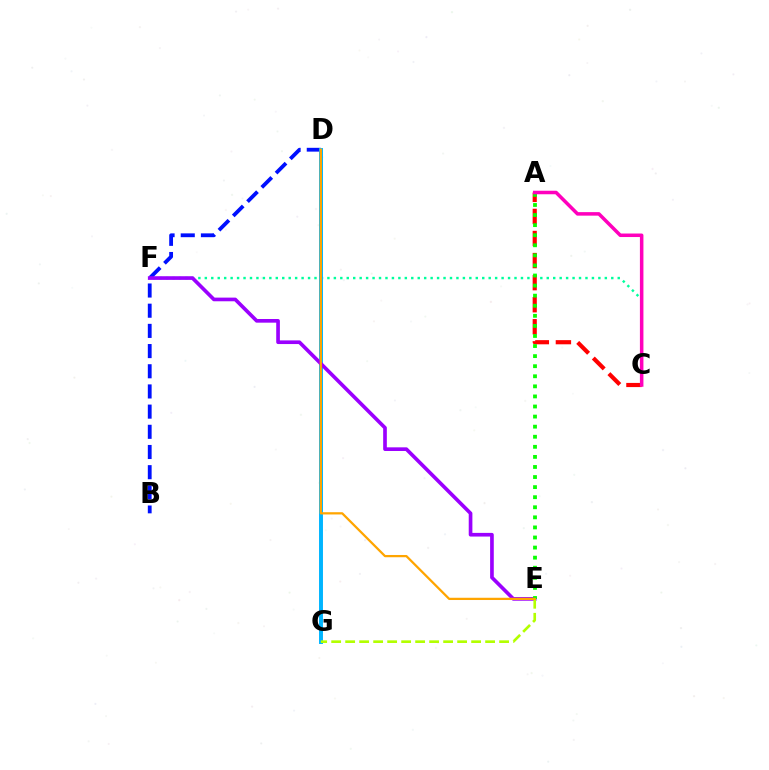{('C', 'F'): [{'color': '#00ff9d', 'line_style': 'dotted', 'thickness': 1.75}], ('B', 'D'): [{'color': '#0010ff', 'line_style': 'dashed', 'thickness': 2.74}], ('A', 'C'): [{'color': '#ff0000', 'line_style': 'dashed', 'thickness': 3.0}, {'color': '#ff00bd', 'line_style': 'solid', 'thickness': 2.53}], ('D', 'G'): [{'color': '#00b5ff', 'line_style': 'solid', 'thickness': 2.83}], ('E', 'F'): [{'color': '#9b00ff', 'line_style': 'solid', 'thickness': 2.64}], ('A', 'E'): [{'color': '#08ff00', 'line_style': 'dotted', 'thickness': 2.74}], ('E', 'G'): [{'color': '#b3ff00', 'line_style': 'dashed', 'thickness': 1.9}], ('D', 'E'): [{'color': '#ffa500', 'line_style': 'solid', 'thickness': 1.62}]}